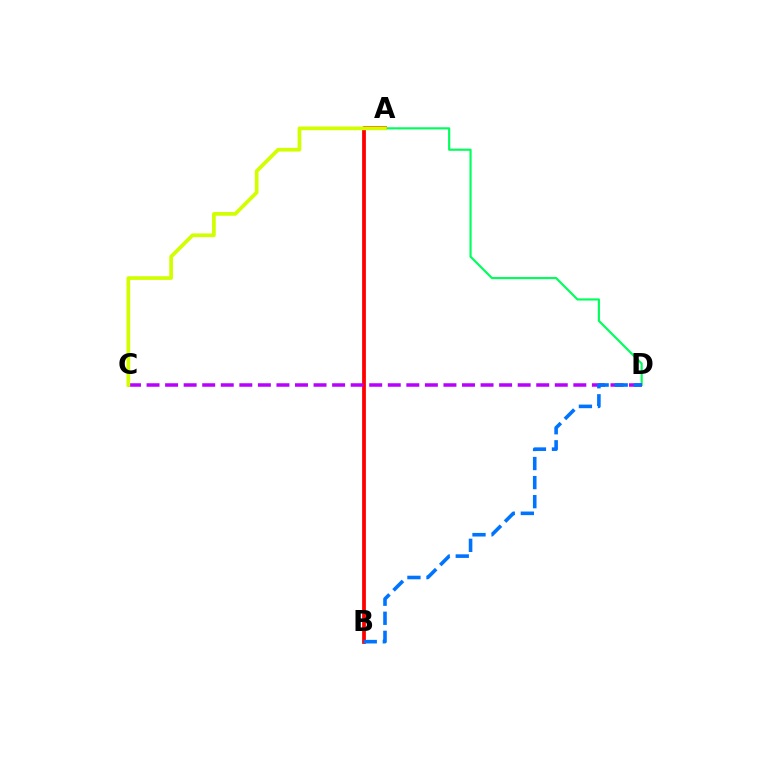{('A', 'D'): [{'color': '#00ff5c', 'line_style': 'solid', 'thickness': 1.55}], ('A', 'B'): [{'color': '#ff0000', 'line_style': 'solid', 'thickness': 2.71}], ('C', 'D'): [{'color': '#b900ff', 'line_style': 'dashed', 'thickness': 2.52}], ('A', 'C'): [{'color': '#d1ff00', 'line_style': 'solid', 'thickness': 2.67}], ('B', 'D'): [{'color': '#0074ff', 'line_style': 'dashed', 'thickness': 2.59}]}